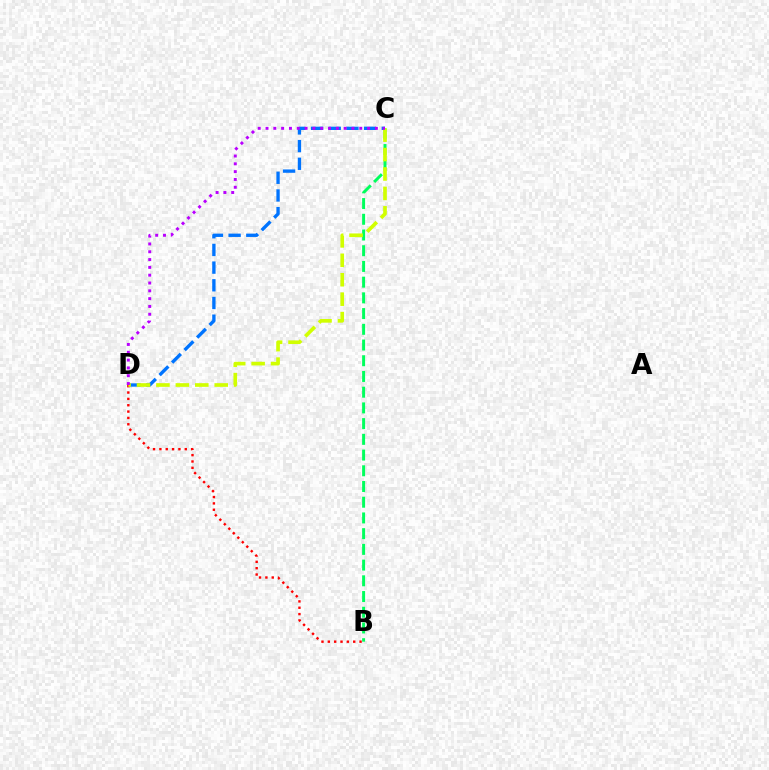{('C', 'D'): [{'color': '#0074ff', 'line_style': 'dashed', 'thickness': 2.4}, {'color': '#d1ff00', 'line_style': 'dashed', 'thickness': 2.64}, {'color': '#b900ff', 'line_style': 'dotted', 'thickness': 2.12}], ('B', 'C'): [{'color': '#00ff5c', 'line_style': 'dashed', 'thickness': 2.14}], ('B', 'D'): [{'color': '#ff0000', 'line_style': 'dotted', 'thickness': 1.72}]}